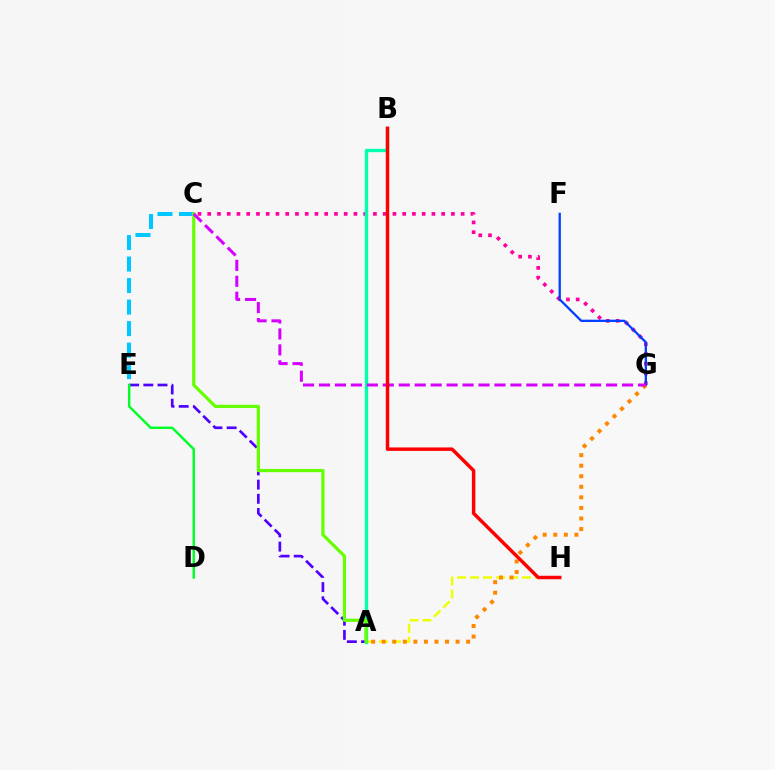{('A', 'H'): [{'color': '#eeff00', 'line_style': 'dashed', 'thickness': 1.76}], ('C', 'G'): [{'color': '#ff00a0', 'line_style': 'dotted', 'thickness': 2.65}, {'color': '#d600ff', 'line_style': 'dashed', 'thickness': 2.17}], ('C', 'E'): [{'color': '#00c7ff', 'line_style': 'dashed', 'thickness': 2.92}], ('A', 'B'): [{'color': '#00ffaf', 'line_style': 'solid', 'thickness': 2.43}], ('A', 'E'): [{'color': '#4f00ff', 'line_style': 'dashed', 'thickness': 1.93}], ('F', 'G'): [{'color': '#003fff', 'line_style': 'solid', 'thickness': 1.64}], ('A', 'G'): [{'color': '#ff8800', 'line_style': 'dotted', 'thickness': 2.87}], ('D', 'E'): [{'color': '#00ff27', 'line_style': 'solid', 'thickness': 1.76}], ('A', 'C'): [{'color': '#66ff00', 'line_style': 'solid', 'thickness': 2.31}], ('B', 'H'): [{'color': '#ff0000', 'line_style': 'solid', 'thickness': 2.49}]}